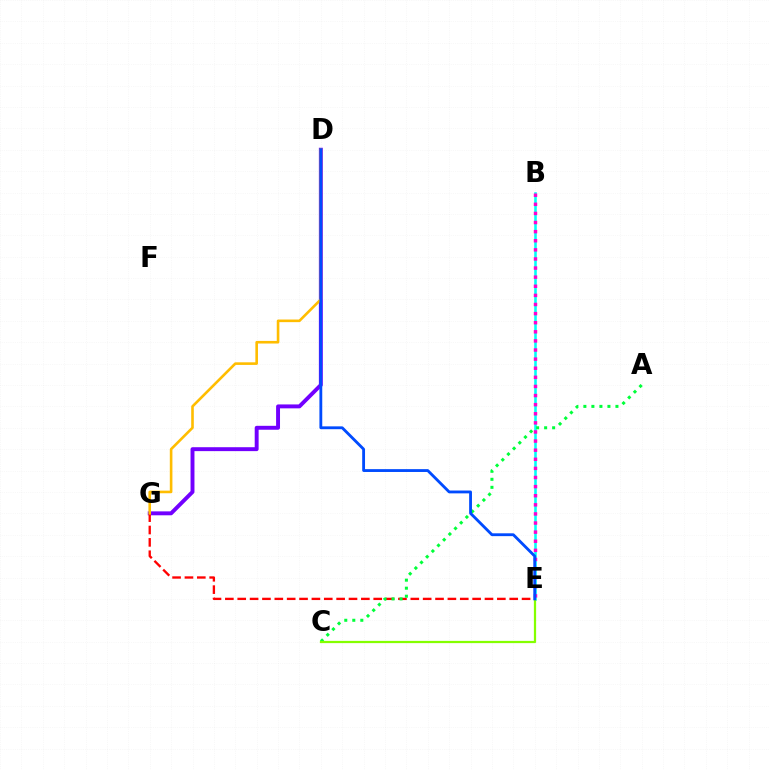{('B', 'E'): [{'color': '#00fff6', 'line_style': 'solid', 'thickness': 1.86}, {'color': '#ff00cf', 'line_style': 'dotted', 'thickness': 2.47}], ('D', 'G'): [{'color': '#7200ff', 'line_style': 'solid', 'thickness': 2.82}, {'color': '#ffbd00', 'line_style': 'solid', 'thickness': 1.88}], ('E', 'G'): [{'color': '#ff0000', 'line_style': 'dashed', 'thickness': 1.68}], ('A', 'C'): [{'color': '#00ff39', 'line_style': 'dotted', 'thickness': 2.18}], ('C', 'E'): [{'color': '#84ff00', 'line_style': 'solid', 'thickness': 1.61}], ('D', 'E'): [{'color': '#004bff', 'line_style': 'solid', 'thickness': 2.04}]}